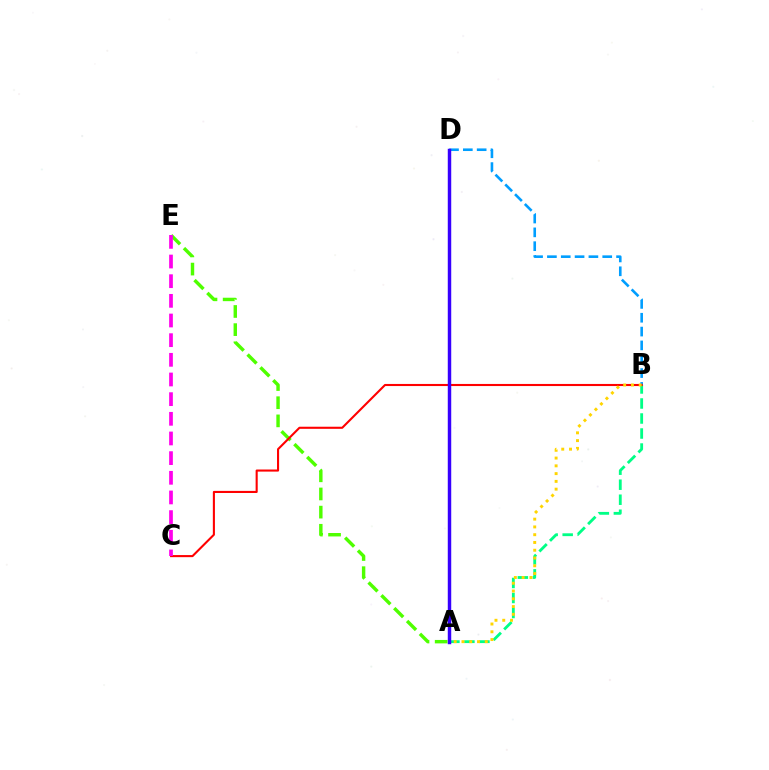{('A', 'E'): [{'color': '#4fff00', 'line_style': 'dashed', 'thickness': 2.47}], ('B', 'D'): [{'color': '#009eff', 'line_style': 'dashed', 'thickness': 1.88}], ('A', 'B'): [{'color': '#00ff86', 'line_style': 'dashed', 'thickness': 2.04}, {'color': '#ffd500', 'line_style': 'dotted', 'thickness': 2.11}], ('B', 'C'): [{'color': '#ff0000', 'line_style': 'solid', 'thickness': 1.51}], ('C', 'E'): [{'color': '#ff00ed', 'line_style': 'dashed', 'thickness': 2.67}], ('A', 'D'): [{'color': '#3700ff', 'line_style': 'solid', 'thickness': 2.48}]}